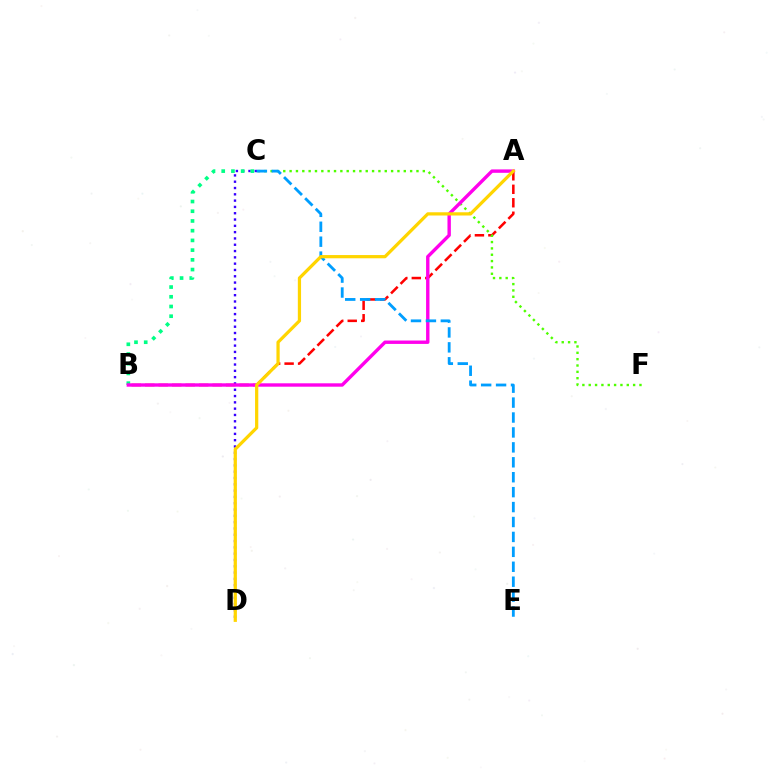{('C', 'D'): [{'color': '#3700ff', 'line_style': 'dotted', 'thickness': 1.71}], ('A', 'B'): [{'color': '#ff0000', 'line_style': 'dashed', 'thickness': 1.83}, {'color': '#ff00ed', 'line_style': 'solid', 'thickness': 2.44}], ('B', 'C'): [{'color': '#00ff86', 'line_style': 'dotted', 'thickness': 2.64}], ('C', 'F'): [{'color': '#4fff00', 'line_style': 'dotted', 'thickness': 1.72}], ('C', 'E'): [{'color': '#009eff', 'line_style': 'dashed', 'thickness': 2.03}], ('A', 'D'): [{'color': '#ffd500', 'line_style': 'solid', 'thickness': 2.33}]}